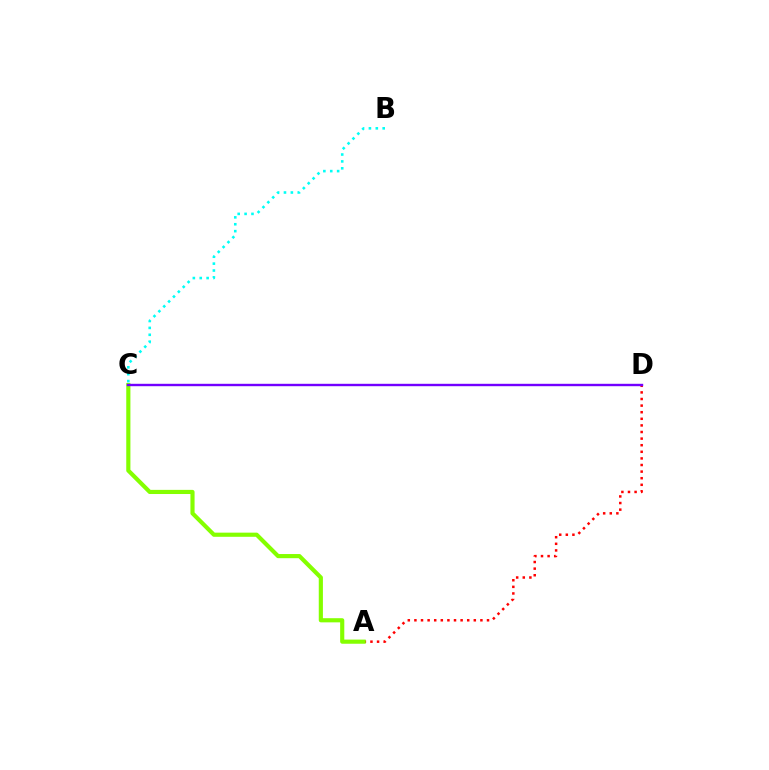{('A', 'D'): [{'color': '#ff0000', 'line_style': 'dotted', 'thickness': 1.79}], ('A', 'C'): [{'color': '#84ff00', 'line_style': 'solid', 'thickness': 2.99}], ('B', 'C'): [{'color': '#00fff6', 'line_style': 'dotted', 'thickness': 1.87}], ('C', 'D'): [{'color': '#7200ff', 'line_style': 'solid', 'thickness': 1.72}]}